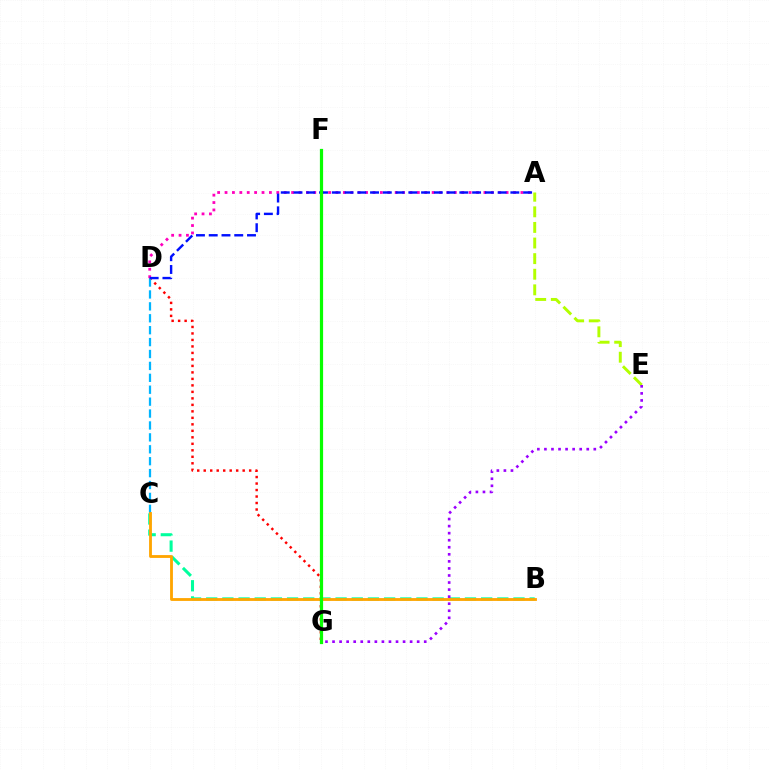{('A', 'D'): [{'color': '#ff00bd', 'line_style': 'dotted', 'thickness': 2.01}, {'color': '#0010ff', 'line_style': 'dashed', 'thickness': 1.73}], ('B', 'C'): [{'color': '#00ff9d', 'line_style': 'dashed', 'thickness': 2.2}, {'color': '#ffa500', 'line_style': 'solid', 'thickness': 2.04}], ('D', 'G'): [{'color': '#ff0000', 'line_style': 'dotted', 'thickness': 1.76}], ('C', 'D'): [{'color': '#00b5ff', 'line_style': 'dashed', 'thickness': 1.62}], ('A', 'E'): [{'color': '#b3ff00', 'line_style': 'dashed', 'thickness': 2.12}], ('E', 'G'): [{'color': '#9b00ff', 'line_style': 'dotted', 'thickness': 1.92}], ('F', 'G'): [{'color': '#08ff00', 'line_style': 'solid', 'thickness': 2.31}]}